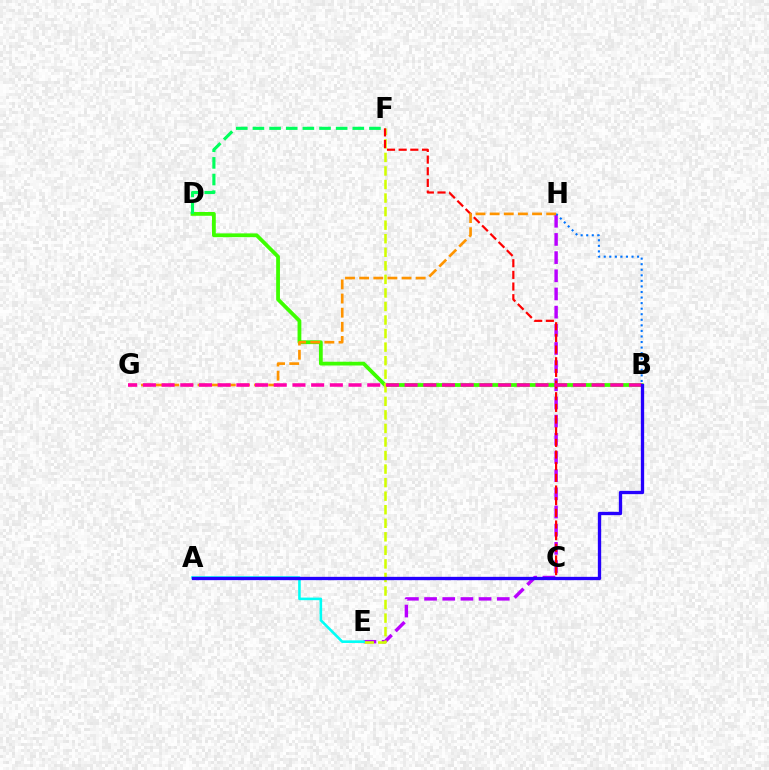{('E', 'H'): [{'color': '#b900ff', 'line_style': 'dashed', 'thickness': 2.47}], ('B', 'D'): [{'color': '#3dff00', 'line_style': 'solid', 'thickness': 2.72}], ('E', 'F'): [{'color': '#d1ff00', 'line_style': 'dashed', 'thickness': 1.84}], ('B', 'H'): [{'color': '#0074ff', 'line_style': 'dotted', 'thickness': 1.51}], ('C', 'F'): [{'color': '#ff0000', 'line_style': 'dashed', 'thickness': 1.58}], ('D', 'F'): [{'color': '#00ff5c', 'line_style': 'dashed', 'thickness': 2.26}], ('G', 'H'): [{'color': '#ff9400', 'line_style': 'dashed', 'thickness': 1.92}], ('A', 'E'): [{'color': '#00fff6', 'line_style': 'solid', 'thickness': 1.87}], ('B', 'G'): [{'color': '#ff00ac', 'line_style': 'dashed', 'thickness': 2.54}], ('A', 'B'): [{'color': '#2500ff', 'line_style': 'solid', 'thickness': 2.38}]}